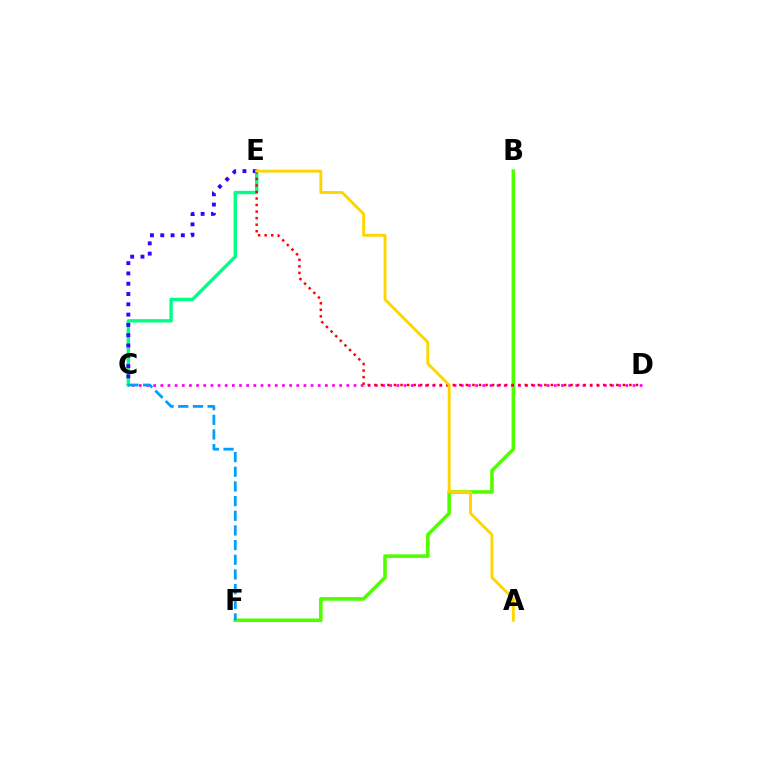{('B', 'F'): [{'color': '#4fff00', 'line_style': 'solid', 'thickness': 2.58}], ('C', 'D'): [{'color': '#ff00ed', 'line_style': 'dotted', 'thickness': 1.94}], ('C', 'E'): [{'color': '#00ff86', 'line_style': 'solid', 'thickness': 2.44}, {'color': '#3700ff', 'line_style': 'dotted', 'thickness': 2.8}], ('D', 'E'): [{'color': '#ff0000', 'line_style': 'dotted', 'thickness': 1.78}], ('A', 'E'): [{'color': '#ffd500', 'line_style': 'solid', 'thickness': 2.07}], ('C', 'F'): [{'color': '#009eff', 'line_style': 'dashed', 'thickness': 1.99}]}